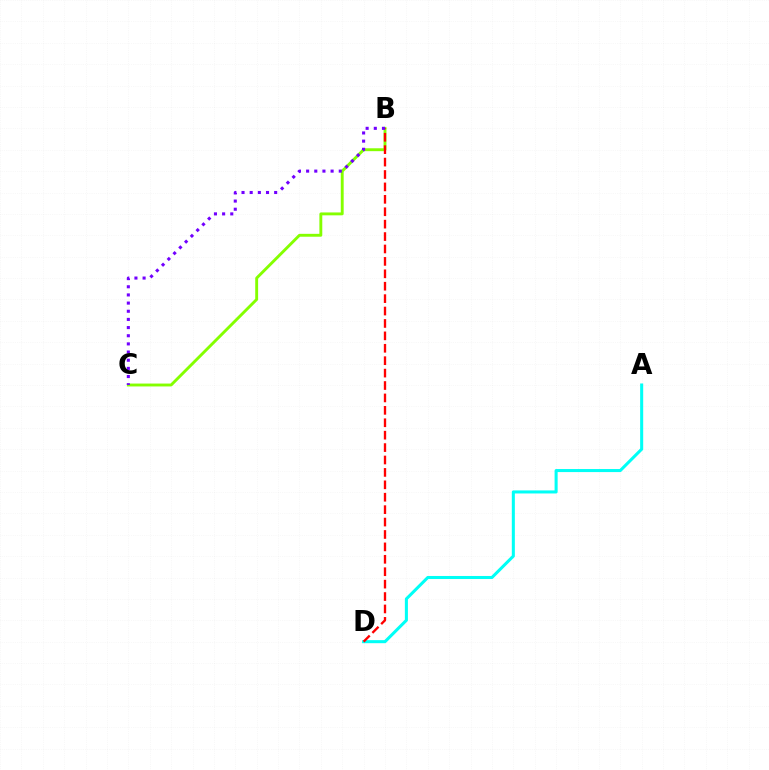{('B', 'C'): [{'color': '#84ff00', 'line_style': 'solid', 'thickness': 2.08}, {'color': '#7200ff', 'line_style': 'dotted', 'thickness': 2.22}], ('A', 'D'): [{'color': '#00fff6', 'line_style': 'solid', 'thickness': 2.19}], ('B', 'D'): [{'color': '#ff0000', 'line_style': 'dashed', 'thickness': 1.69}]}